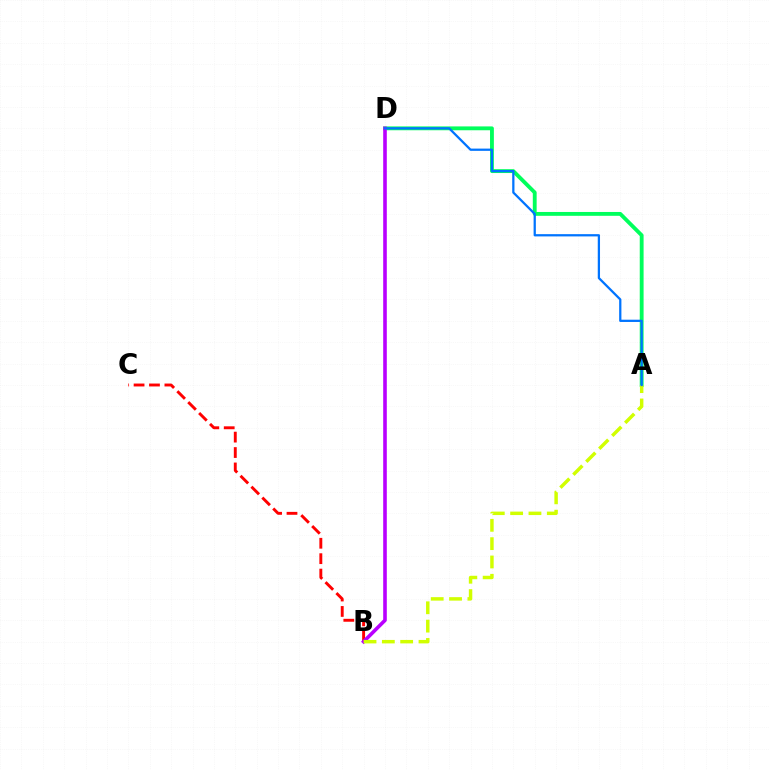{('B', 'C'): [{'color': '#ff0000', 'line_style': 'dashed', 'thickness': 2.09}], ('A', 'D'): [{'color': '#00ff5c', 'line_style': 'solid', 'thickness': 2.77}, {'color': '#0074ff', 'line_style': 'solid', 'thickness': 1.63}], ('B', 'D'): [{'color': '#b900ff', 'line_style': 'solid', 'thickness': 2.6}], ('A', 'B'): [{'color': '#d1ff00', 'line_style': 'dashed', 'thickness': 2.49}]}